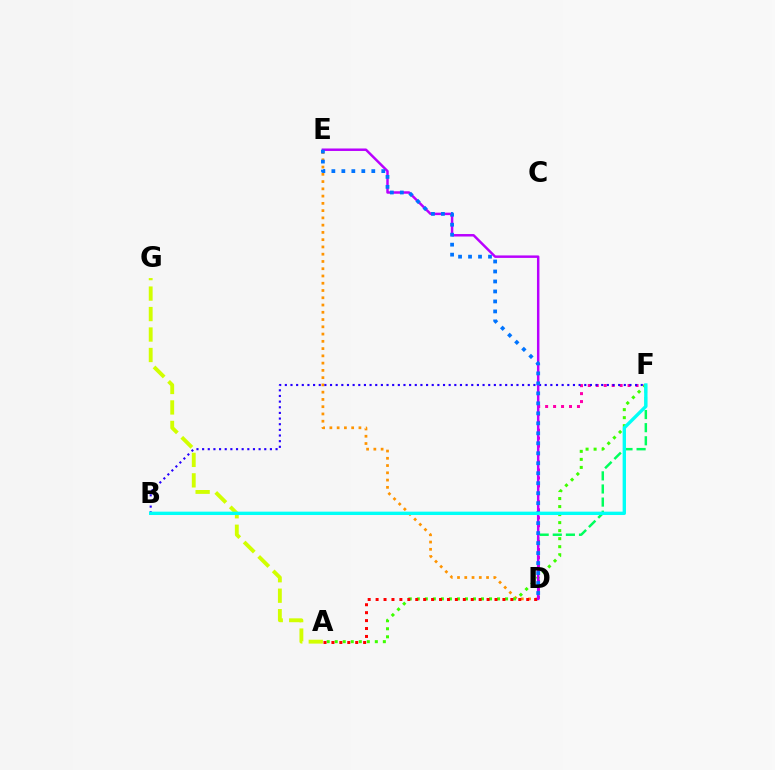{('A', 'G'): [{'color': '#d1ff00', 'line_style': 'dashed', 'thickness': 2.78}], ('D', 'F'): [{'color': '#00ff5c', 'line_style': 'dashed', 'thickness': 1.78}, {'color': '#ff00ac', 'line_style': 'dotted', 'thickness': 2.16}], ('D', 'E'): [{'color': '#ff9400', 'line_style': 'dotted', 'thickness': 1.97}, {'color': '#b900ff', 'line_style': 'solid', 'thickness': 1.78}, {'color': '#0074ff', 'line_style': 'dotted', 'thickness': 2.71}], ('A', 'F'): [{'color': '#3dff00', 'line_style': 'dotted', 'thickness': 2.18}], ('A', 'D'): [{'color': '#ff0000', 'line_style': 'dotted', 'thickness': 2.15}], ('B', 'F'): [{'color': '#2500ff', 'line_style': 'dotted', 'thickness': 1.53}, {'color': '#00fff6', 'line_style': 'solid', 'thickness': 2.41}]}